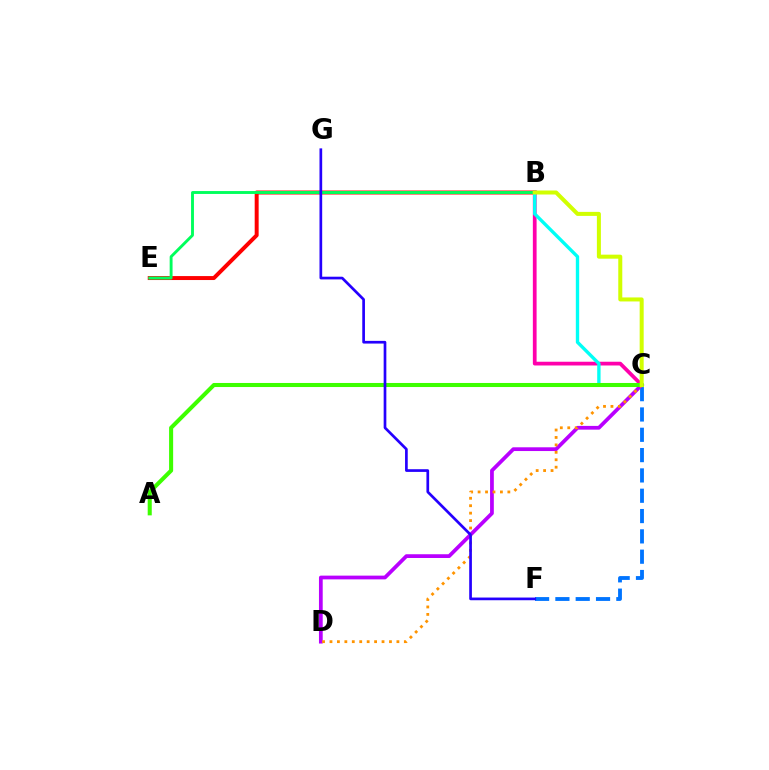{('B', 'E'): [{'color': '#ff0000', 'line_style': 'solid', 'thickness': 2.85}, {'color': '#00ff5c', 'line_style': 'solid', 'thickness': 2.08}], ('B', 'C'): [{'color': '#ff00ac', 'line_style': 'solid', 'thickness': 2.69}, {'color': '#00fff6', 'line_style': 'solid', 'thickness': 2.42}, {'color': '#d1ff00', 'line_style': 'solid', 'thickness': 2.89}], ('C', 'F'): [{'color': '#0074ff', 'line_style': 'dashed', 'thickness': 2.76}], ('C', 'D'): [{'color': '#b900ff', 'line_style': 'solid', 'thickness': 2.7}, {'color': '#ff9400', 'line_style': 'dotted', 'thickness': 2.02}], ('A', 'C'): [{'color': '#3dff00', 'line_style': 'solid', 'thickness': 2.92}], ('F', 'G'): [{'color': '#2500ff', 'line_style': 'solid', 'thickness': 1.94}]}